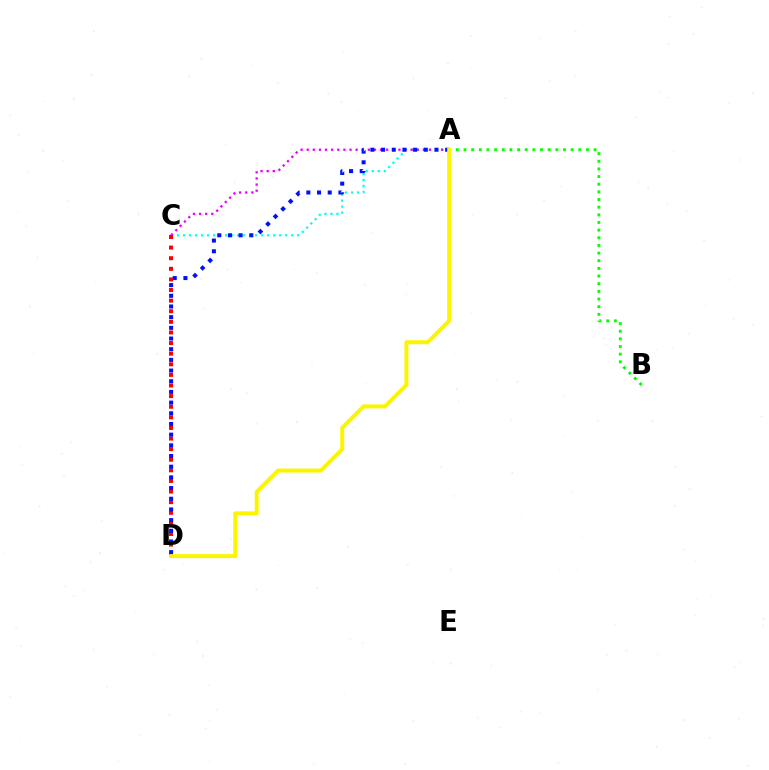{('A', 'C'): [{'color': '#00fff6', 'line_style': 'dotted', 'thickness': 1.63}, {'color': '#ee00ff', 'line_style': 'dotted', 'thickness': 1.66}], ('A', 'B'): [{'color': '#08ff00', 'line_style': 'dotted', 'thickness': 2.08}], ('C', 'D'): [{'color': '#ff0000', 'line_style': 'dotted', 'thickness': 2.88}], ('A', 'D'): [{'color': '#0010ff', 'line_style': 'dotted', 'thickness': 2.9}, {'color': '#fcf500', 'line_style': 'solid', 'thickness': 2.88}]}